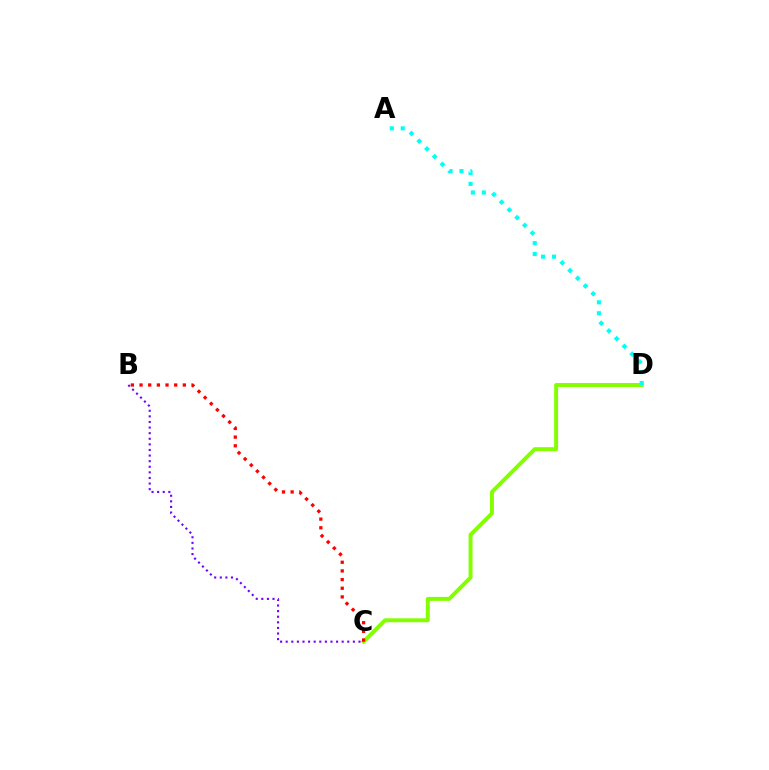{('C', 'D'): [{'color': '#84ff00', 'line_style': 'solid', 'thickness': 2.85}], ('B', 'C'): [{'color': '#7200ff', 'line_style': 'dotted', 'thickness': 1.52}, {'color': '#ff0000', 'line_style': 'dotted', 'thickness': 2.35}], ('A', 'D'): [{'color': '#00fff6', 'line_style': 'dotted', 'thickness': 2.97}]}